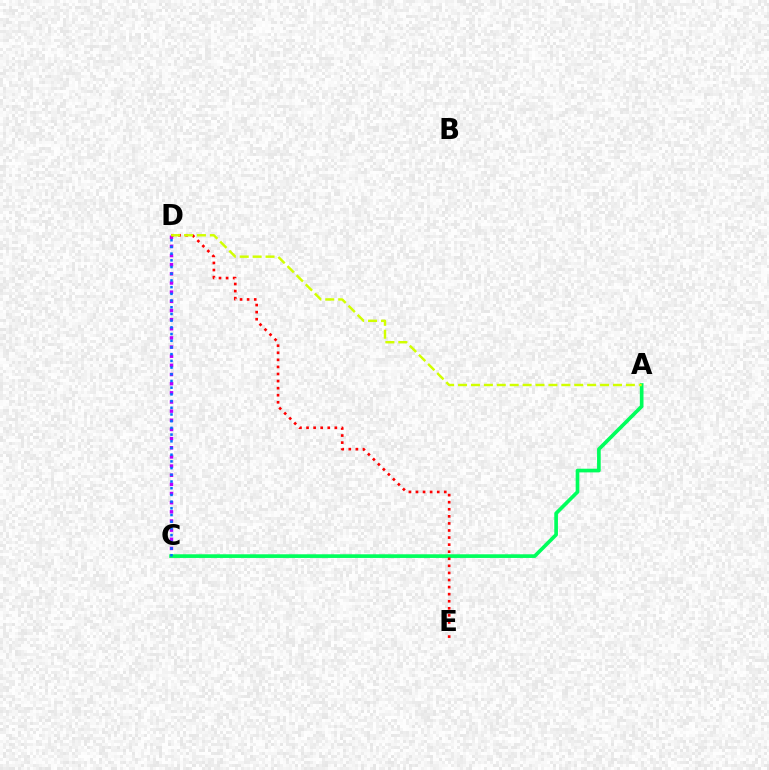{('C', 'D'): [{'color': '#b900ff', 'line_style': 'dotted', 'thickness': 2.49}, {'color': '#0074ff', 'line_style': 'dotted', 'thickness': 1.82}], ('A', 'C'): [{'color': '#00ff5c', 'line_style': 'solid', 'thickness': 2.64}], ('D', 'E'): [{'color': '#ff0000', 'line_style': 'dotted', 'thickness': 1.92}], ('A', 'D'): [{'color': '#d1ff00', 'line_style': 'dashed', 'thickness': 1.75}]}